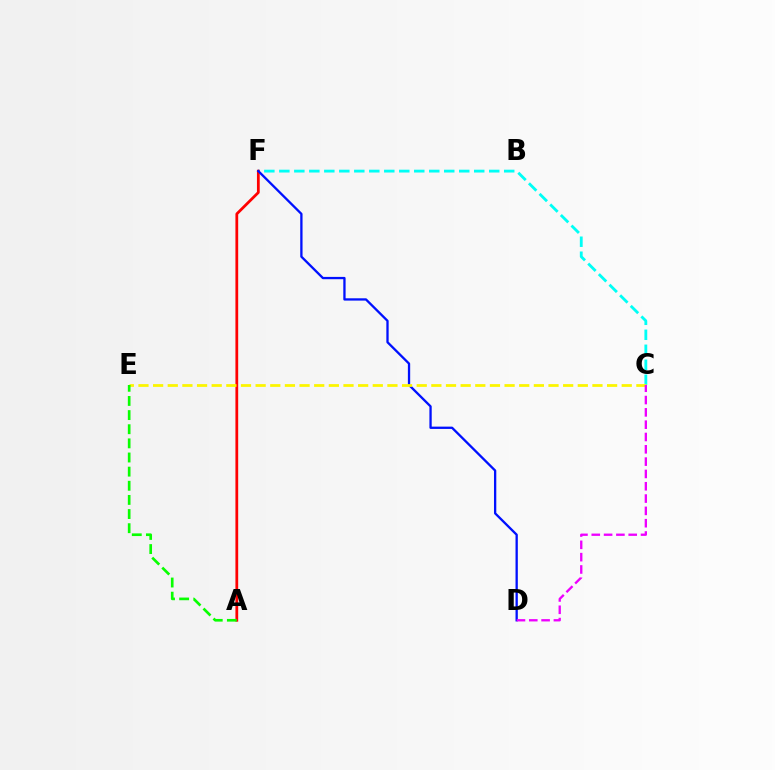{('C', 'F'): [{'color': '#00fff6', 'line_style': 'dashed', 'thickness': 2.04}], ('A', 'F'): [{'color': '#ff0000', 'line_style': 'solid', 'thickness': 1.99}], ('D', 'F'): [{'color': '#0010ff', 'line_style': 'solid', 'thickness': 1.66}], ('C', 'E'): [{'color': '#fcf500', 'line_style': 'dashed', 'thickness': 1.99}], ('C', 'D'): [{'color': '#ee00ff', 'line_style': 'dashed', 'thickness': 1.67}], ('A', 'E'): [{'color': '#08ff00', 'line_style': 'dashed', 'thickness': 1.92}]}